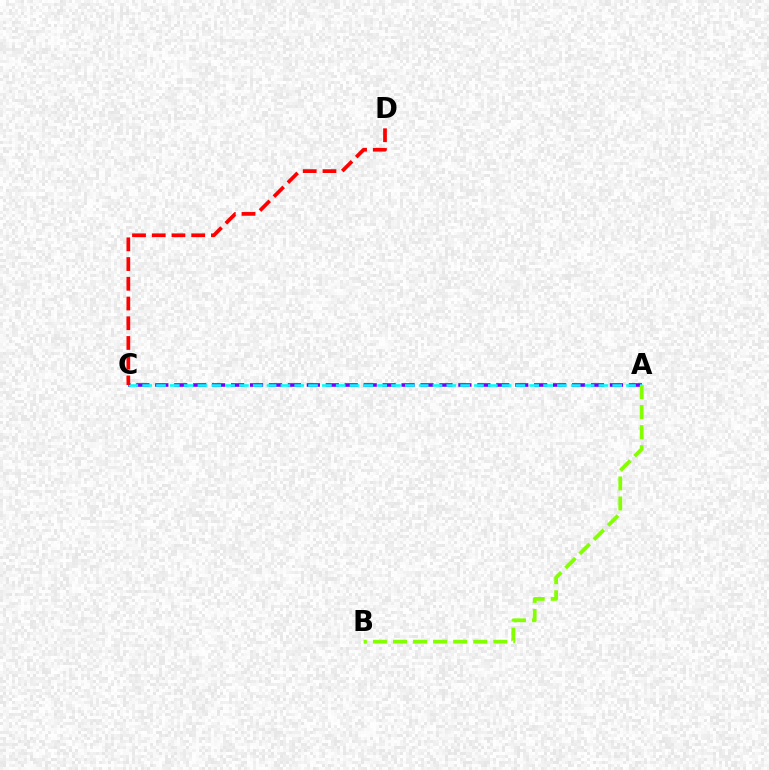{('A', 'C'): [{'color': '#7200ff', 'line_style': 'dashed', 'thickness': 2.57}, {'color': '#00fff6', 'line_style': 'dashed', 'thickness': 1.88}], ('C', 'D'): [{'color': '#ff0000', 'line_style': 'dashed', 'thickness': 2.68}], ('A', 'B'): [{'color': '#84ff00', 'line_style': 'dashed', 'thickness': 2.72}]}